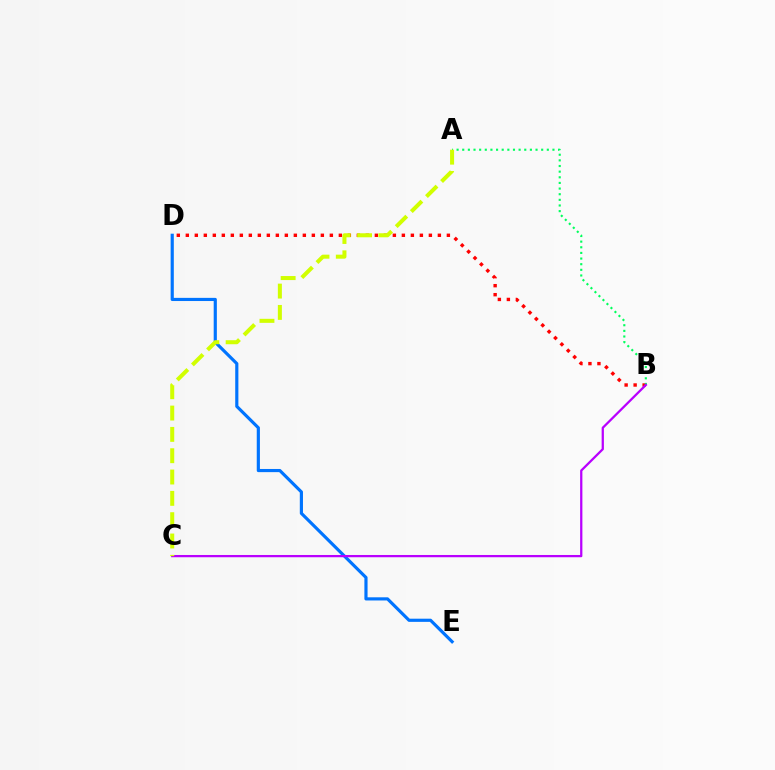{('B', 'D'): [{'color': '#ff0000', 'line_style': 'dotted', 'thickness': 2.45}], ('D', 'E'): [{'color': '#0074ff', 'line_style': 'solid', 'thickness': 2.28}], ('A', 'B'): [{'color': '#00ff5c', 'line_style': 'dotted', 'thickness': 1.53}], ('B', 'C'): [{'color': '#b900ff', 'line_style': 'solid', 'thickness': 1.62}], ('A', 'C'): [{'color': '#d1ff00', 'line_style': 'dashed', 'thickness': 2.9}]}